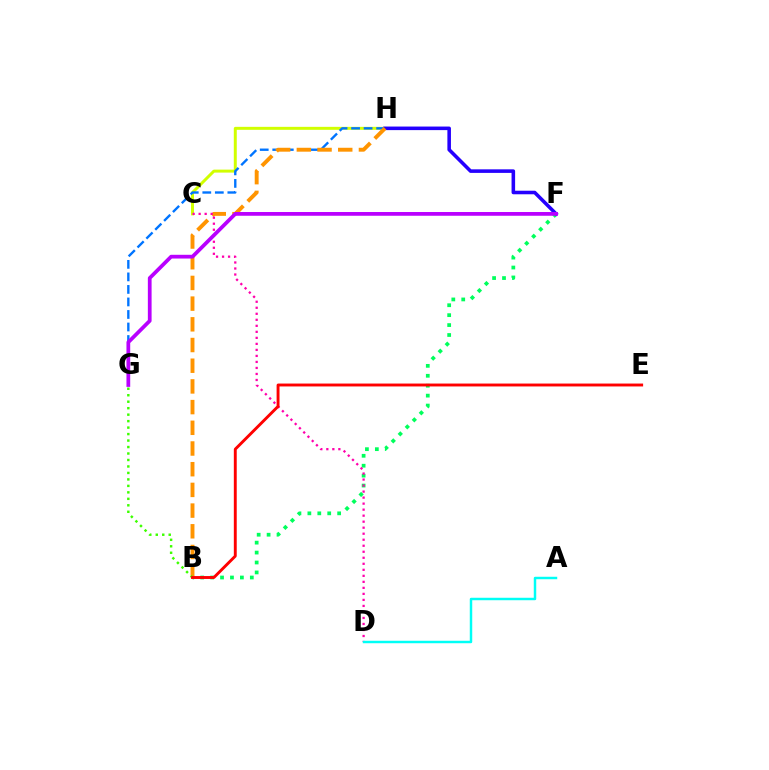{('C', 'H'): [{'color': '#d1ff00', 'line_style': 'solid', 'thickness': 2.14}], ('B', 'F'): [{'color': '#00ff5c', 'line_style': 'dotted', 'thickness': 2.7}], ('G', 'H'): [{'color': '#0074ff', 'line_style': 'dashed', 'thickness': 1.7}], ('F', 'H'): [{'color': '#2500ff', 'line_style': 'solid', 'thickness': 2.57}], ('B', 'H'): [{'color': '#ff9400', 'line_style': 'dashed', 'thickness': 2.81}], ('C', 'D'): [{'color': '#ff00ac', 'line_style': 'dotted', 'thickness': 1.63}], ('F', 'G'): [{'color': '#b900ff', 'line_style': 'solid', 'thickness': 2.7}], ('B', 'G'): [{'color': '#3dff00', 'line_style': 'dotted', 'thickness': 1.76}], ('B', 'E'): [{'color': '#ff0000', 'line_style': 'solid', 'thickness': 2.09}], ('A', 'D'): [{'color': '#00fff6', 'line_style': 'solid', 'thickness': 1.77}]}